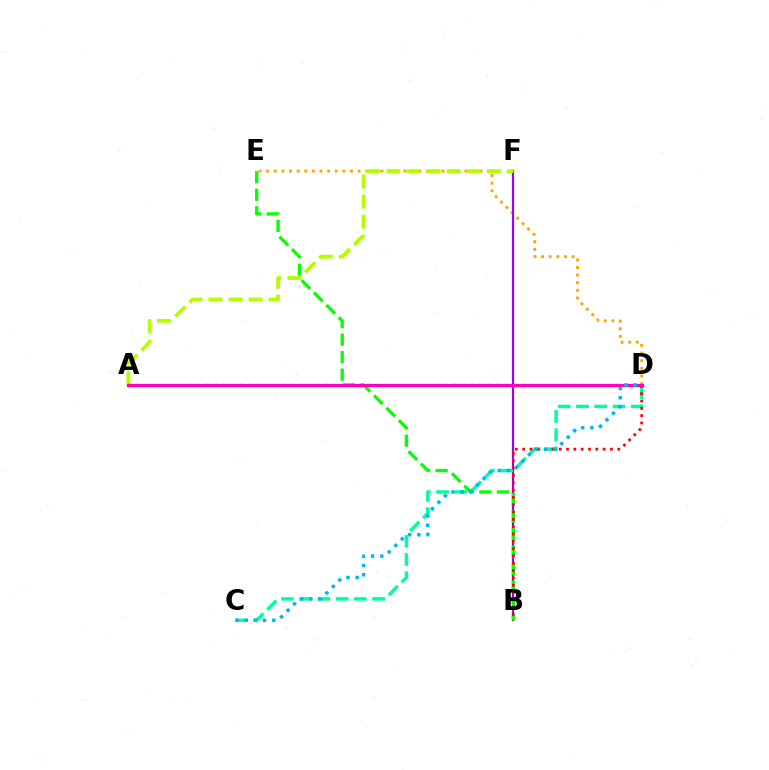{('D', 'E'): [{'color': '#ffa500', 'line_style': 'dotted', 'thickness': 2.07}], ('B', 'F'): [{'color': '#9b00ff', 'line_style': 'solid', 'thickness': 1.59}], ('A', 'F'): [{'color': '#b3ff00', 'line_style': 'dashed', 'thickness': 2.73}], ('B', 'E'): [{'color': '#08ff00', 'line_style': 'dashed', 'thickness': 2.38}], ('C', 'D'): [{'color': '#00ff9d', 'line_style': 'dashed', 'thickness': 2.48}, {'color': '#00b5ff', 'line_style': 'dotted', 'thickness': 2.5}], ('B', 'D'): [{'color': '#ff0000', 'line_style': 'dotted', 'thickness': 1.99}], ('A', 'D'): [{'color': '#0010ff', 'line_style': 'dotted', 'thickness': 2.32}, {'color': '#ff00bd', 'line_style': 'solid', 'thickness': 2.28}]}